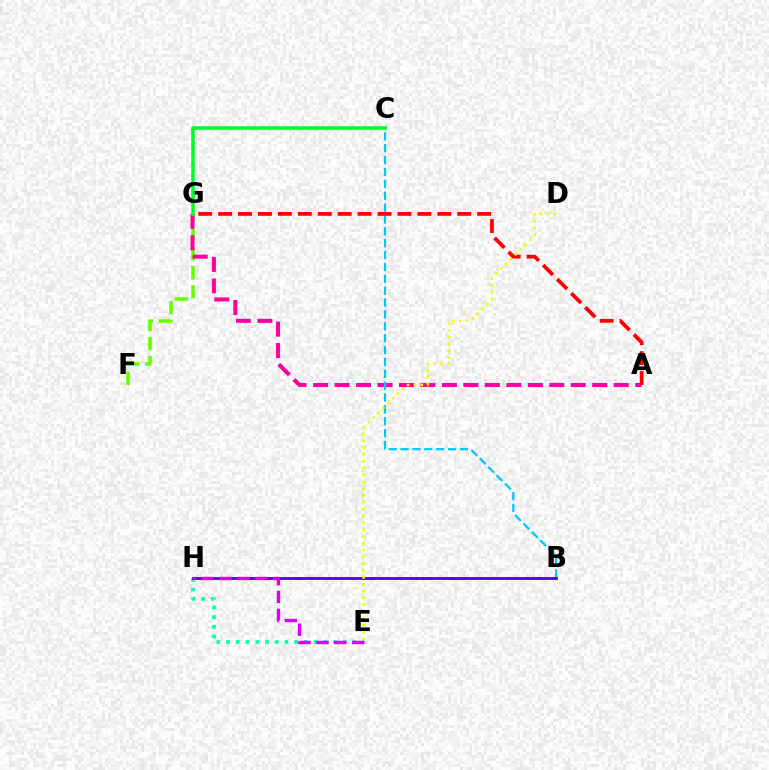{('F', 'G'): [{'color': '#66ff00', 'line_style': 'dashed', 'thickness': 2.57}], ('B', 'H'): [{'color': '#003fff', 'line_style': 'dashed', 'thickness': 1.94}, {'color': '#ff8800', 'line_style': 'solid', 'thickness': 1.88}, {'color': '#4f00ff', 'line_style': 'solid', 'thickness': 1.98}], ('A', 'G'): [{'color': '#ff00a0', 'line_style': 'dashed', 'thickness': 2.92}, {'color': '#ff0000', 'line_style': 'dashed', 'thickness': 2.71}], ('B', 'C'): [{'color': '#00c7ff', 'line_style': 'dashed', 'thickness': 1.61}], ('E', 'H'): [{'color': '#00ffaf', 'line_style': 'dotted', 'thickness': 2.64}, {'color': '#d600ff', 'line_style': 'dashed', 'thickness': 2.43}], ('C', 'G'): [{'color': '#00ff27', 'line_style': 'solid', 'thickness': 2.55}], ('D', 'E'): [{'color': '#eeff00', 'line_style': 'dotted', 'thickness': 1.86}]}